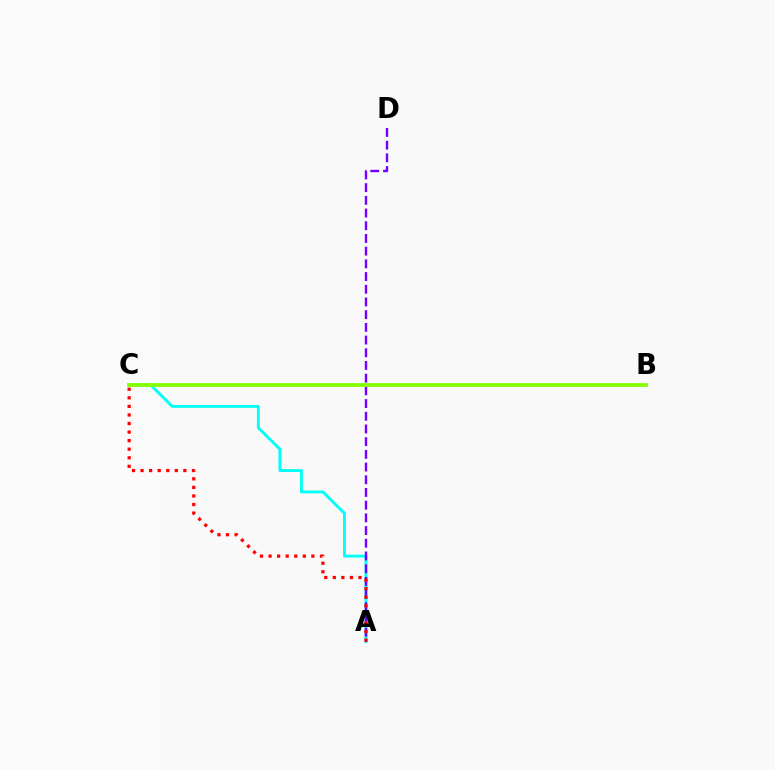{('A', 'C'): [{'color': '#00fff6', 'line_style': 'solid', 'thickness': 2.08}, {'color': '#ff0000', 'line_style': 'dotted', 'thickness': 2.33}], ('A', 'D'): [{'color': '#7200ff', 'line_style': 'dashed', 'thickness': 1.73}], ('B', 'C'): [{'color': '#84ff00', 'line_style': 'solid', 'thickness': 2.71}]}